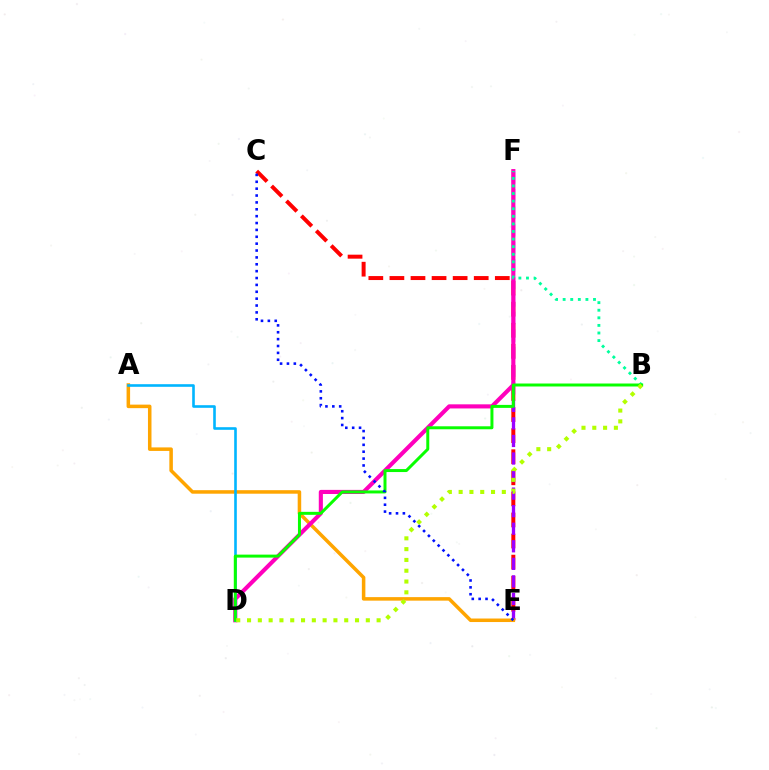{('C', 'E'): [{'color': '#ff0000', 'line_style': 'dashed', 'thickness': 2.86}, {'color': '#0010ff', 'line_style': 'dotted', 'thickness': 1.87}], ('E', 'F'): [{'color': '#9b00ff', 'line_style': 'dashed', 'thickness': 2.38}], ('A', 'E'): [{'color': '#ffa500', 'line_style': 'solid', 'thickness': 2.54}], ('D', 'F'): [{'color': '#ff00bd', 'line_style': 'solid', 'thickness': 2.96}], ('B', 'F'): [{'color': '#00ff9d', 'line_style': 'dotted', 'thickness': 2.06}], ('A', 'D'): [{'color': '#00b5ff', 'line_style': 'solid', 'thickness': 1.88}], ('B', 'D'): [{'color': '#08ff00', 'line_style': 'solid', 'thickness': 2.14}, {'color': '#b3ff00', 'line_style': 'dotted', 'thickness': 2.93}]}